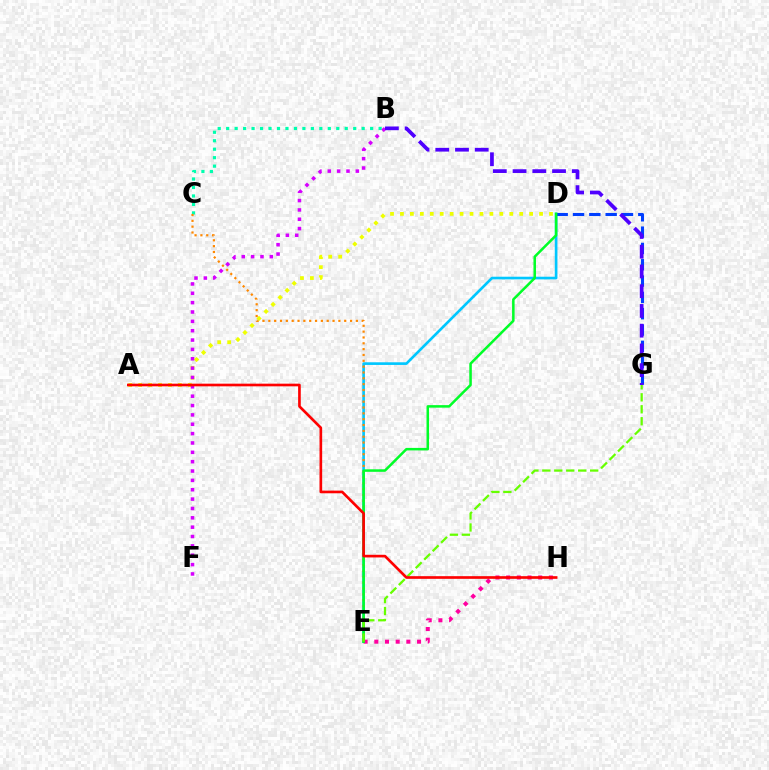{('B', 'C'): [{'color': '#00ffaf', 'line_style': 'dotted', 'thickness': 2.3}], ('D', 'E'): [{'color': '#00c7ff', 'line_style': 'solid', 'thickness': 1.91}, {'color': '#00ff27', 'line_style': 'solid', 'thickness': 1.81}], ('C', 'E'): [{'color': '#ff8800', 'line_style': 'dotted', 'thickness': 1.59}], ('D', 'G'): [{'color': '#003fff', 'line_style': 'dashed', 'thickness': 2.22}], ('A', 'D'): [{'color': '#eeff00', 'line_style': 'dotted', 'thickness': 2.7}], ('E', 'H'): [{'color': '#ff00a0', 'line_style': 'dotted', 'thickness': 2.9}], ('B', 'F'): [{'color': '#d600ff', 'line_style': 'dotted', 'thickness': 2.54}], ('E', 'G'): [{'color': '#66ff00', 'line_style': 'dashed', 'thickness': 1.62}], ('B', 'G'): [{'color': '#4f00ff', 'line_style': 'dashed', 'thickness': 2.68}], ('A', 'H'): [{'color': '#ff0000', 'line_style': 'solid', 'thickness': 1.92}]}